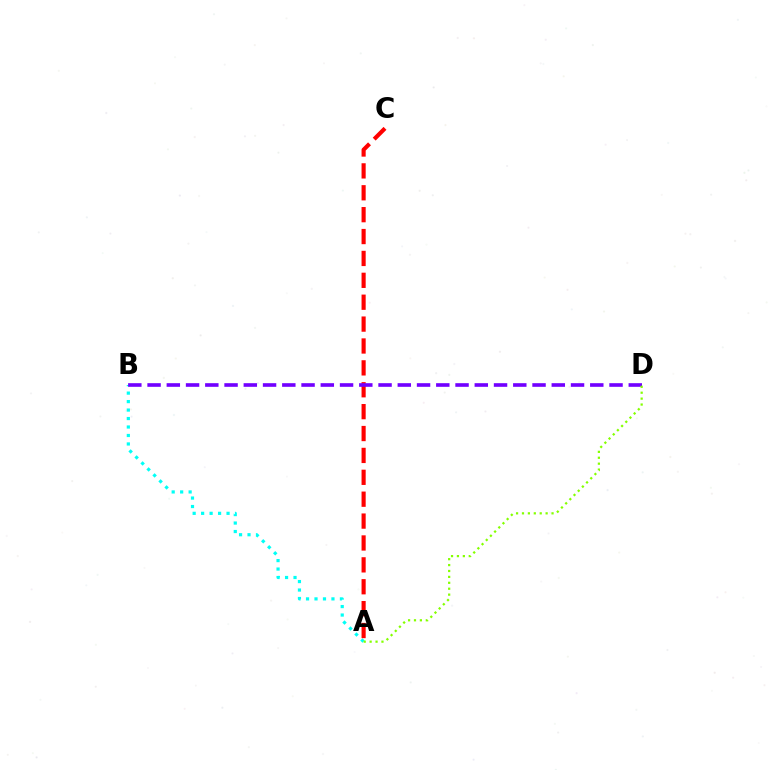{('A', 'B'): [{'color': '#00fff6', 'line_style': 'dotted', 'thickness': 2.3}], ('A', 'C'): [{'color': '#ff0000', 'line_style': 'dashed', 'thickness': 2.97}], ('B', 'D'): [{'color': '#7200ff', 'line_style': 'dashed', 'thickness': 2.61}], ('A', 'D'): [{'color': '#84ff00', 'line_style': 'dotted', 'thickness': 1.61}]}